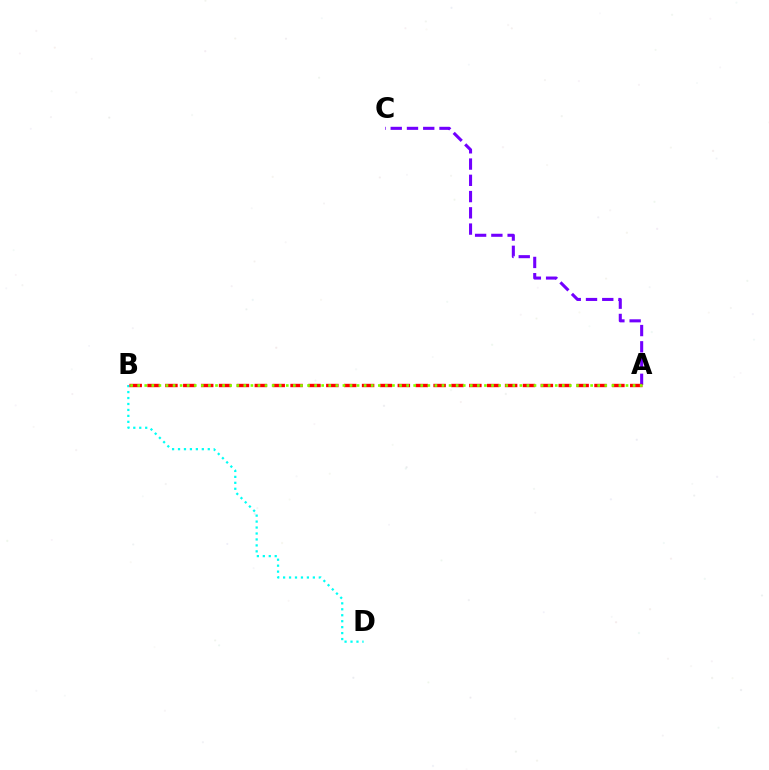{('B', 'D'): [{'color': '#00fff6', 'line_style': 'dotted', 'thickness': 1.62}], ('A', 'C'): [{'color': '#7200ff', 'line_style': 'dashed', 'thickness': 2.21}], ('A', 'B'): [{'color': '#ff0000', 'line_style': 'dashed', 'thickness': 2.43}, {'color': '#84ff00', 'line_style': 'dotted', 'thickness': 1.92}]}